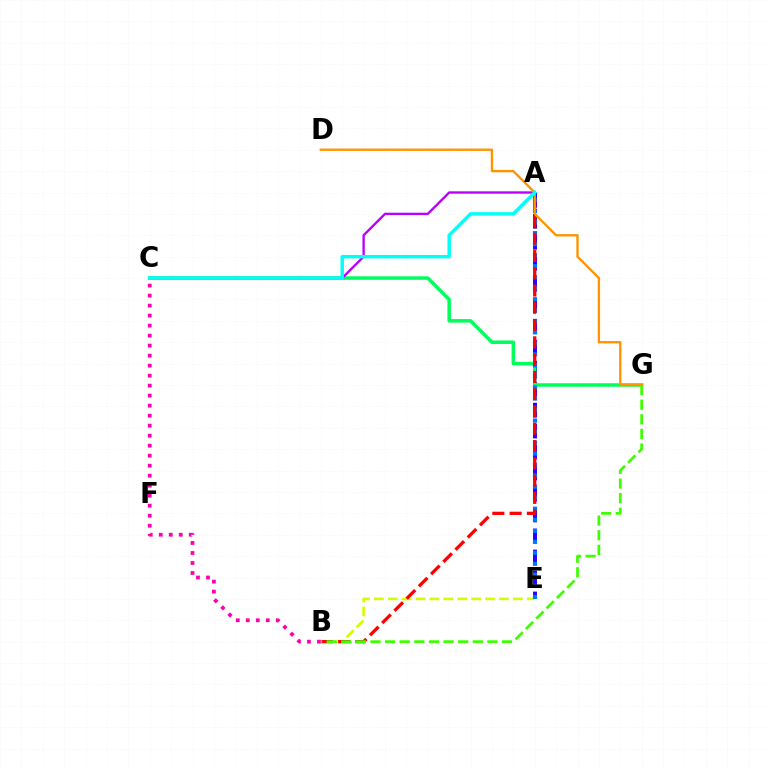{('A', 'E'): [{'color': '#2500ff', 'line_style': 'dashed', 'thickness': 2.85}, {'color': '#0074ff', 'line_style': 'dotted', 'thickness': 3.0}], ('B', 'E'): [{'color': '#d1ff00', 'line_style': 'dashed', 'thickness': 1.89}], ('C', 'G'): [{'color': '#00ff5c', 'line_style': 'solid', 'thickness': 2.53}], ('A', 'C'): [{'color': '#b900ff', 'line_style': 'solid', 'thickness': 1.69}, {'color': '#00fff6', 'line_style': 'solid', 'thickness': 2.49}], ('A', 'B'): [{'color': '#ff0000', 'line_style': 'dashed', 'thickness': 2.35}], ('B', 'C'): [{'color': '#ff00ac', 'line_style': 'dotted', 'thickness': 2.72}], ('B', 'G'): [{'color': '#3dff00', 'line_style': 'dashed', 'thickness': 1.99}], ('D', 'G'): [{'color': '#ff9400', 'line_style': 'solid', 'thickness': 1.69}]}